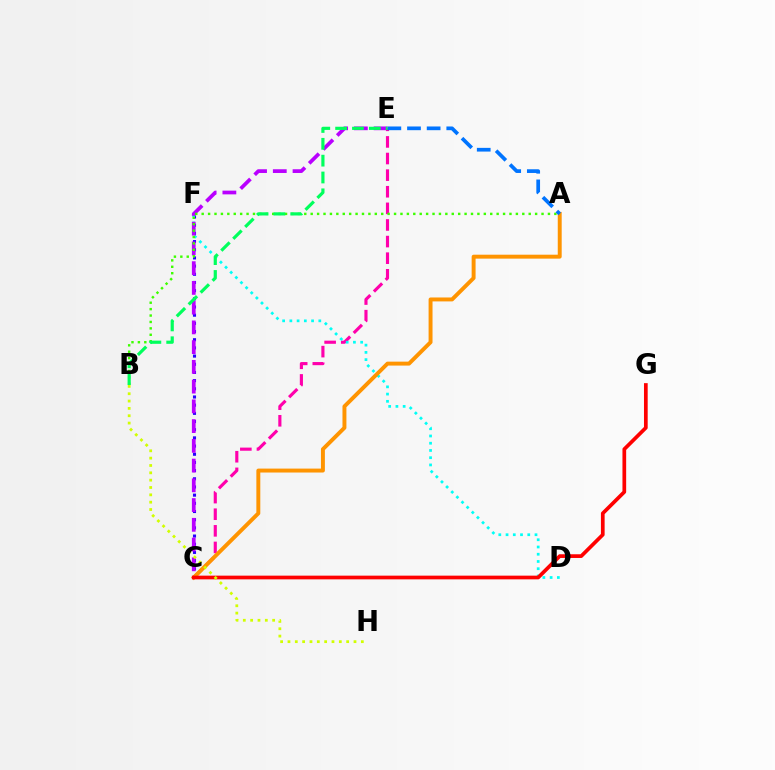{('C', 'F'): [{'color': '#2500ff', 'line_style': 'dotted', 'thickness': 2.22}], ('C', 'E'): [{'color': '#ff00ac', 'line_style': 'dashed', 'thickness': 2.26}, {'color': '#b900ff', 'line_style': 'dashed', 'thickness': 2.68}], ('D', 'F'): [{'color': '#00fff6', 'line_style': 'dotted', 'thickness': 1.97}], ('A', 'C'): [{'color': '#ff9400', 'line_style': 'solid', 'thickness': 2.83}], ('A', 'B'): [{'color': '#3dff00', 'line_style': 'dotted', 'thickness': 1.74}], ('C', 'G'): [{'color': '#ff0000', 'line_style': 'solid', 'thickness': 2.67}], ('A', 'E'): [{'color': '#0074ff', 'line_style': 'dashed', 'thickness': 2.67}], ('B', 'H'): [{'color': '#d1ff00', 'line_style': 'dotted', 'thickness': 1.99}], ('B', 'E'): [{'color': '#00ff5c', 'line_style': 'dashed', 'thickness': 2.29}]}